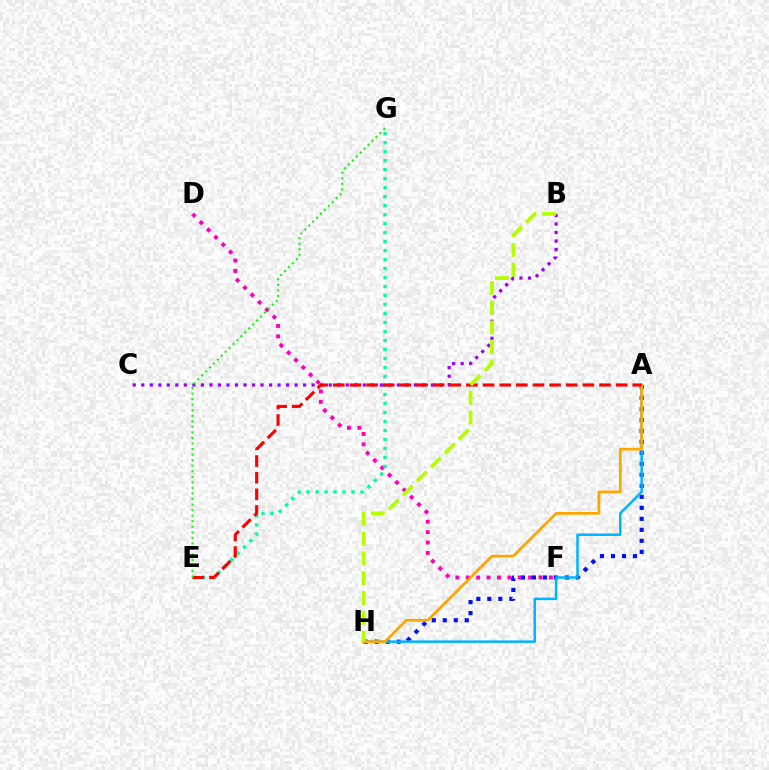{('D', 'F'): [{'color': '#ff00bd', 'line_style': 'dotted', 'thickness': 2.82}], ('B', 'C'): [{'color': '#9b00ff', 'line_style': 'dotted', 'thickness': 2.31}], ('A', 'H'): [{'color': '#0010ff', 'line_style': 'dotted', 'thickness': 2.99}, {'color': '#00b5ff', 'line_style': 'solid', 'thickness': 1.81}, {'color': '#ffa500', 'line_style': 'solid', 'thickness': 1.97}], ('E', 'G'): [{'color': '#00ff9d', 'line_style': 'dotted', 'thickness': 2.44}, {'color': '#08ff00', 'line_style': 'dotted', 'thickness': 1.51}], ('A', 'E'): [{'color': '#ff0000', 'line_style': 'dashed', 'thickness': 2.26}], ('B', 'H'): [{'color': '#b3ff00', 'line_style': 'dashed', 'thickness': 2.69}]}